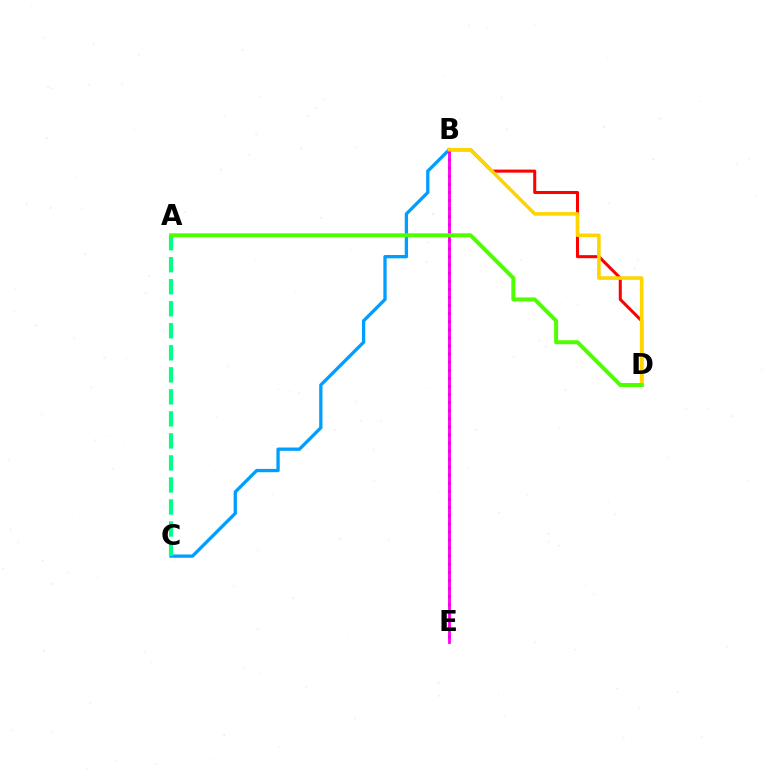{('B', 'C'): [{'color': '#009eff', 'line_style': 'solid', 'thickness': 2.38}], ('B', 'D'): [{'color': '#ff0000', 'line_style': 'solid', 'thickness': 2.19}, {'color': '#ffd500', 'line_style': 'solid', 'thickness': 2.57}], ('A', 'C'): [{'color': '#00ff86', 'line_style': 'dashed', 'thickness': 2.99}], ('B', 'E'): [{'color': '#3700ff', 'line_style': 'dotted', 'thickness': 2.2}, {'color': '#ff00ed', 'line_style': 'solid', 'thickness': 2.02}], ('A', 'D'): [{'color': '#4fff00', 'line_style': 'solid', 'thickness': 2.87}]}